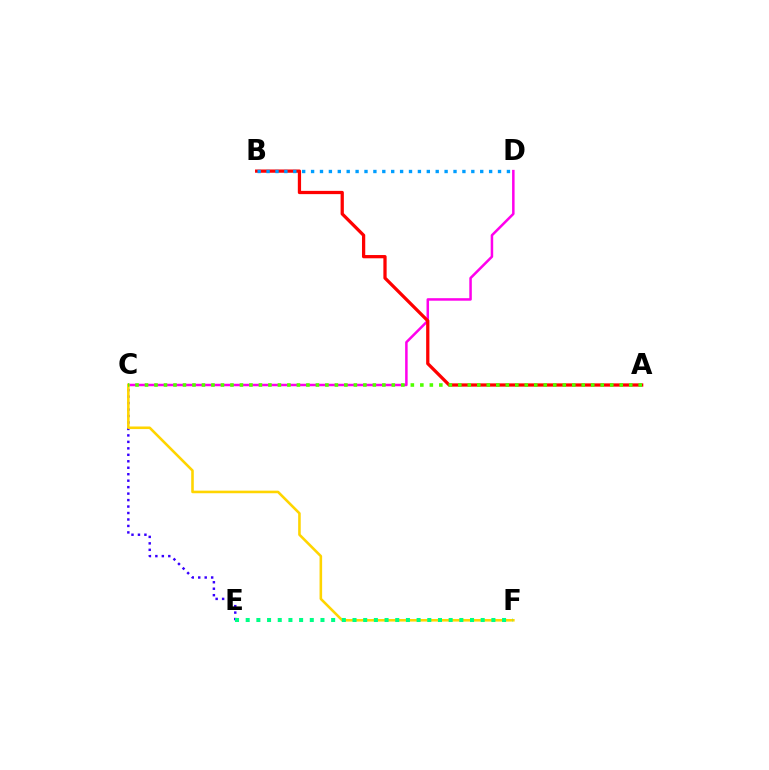{('C', 'E'): [{'color': '#3700ff', 'line_style': 'dotted', 'thickness': 1.76}], ('C', 'D'): [{'color': '#ff00ed', 'line_style': 'solid', 'thickness': 1.81}], ('A', 'B'): [{'color': '#ff0000', 'line_style': 'solid', 'thickness': 2.35}], ('C', 'F'): [{'color': '#ffd500', 'line_style': 'solid', 'thickness': 1.86}], ('E', 'F'): [{'color': '#00ff86', 'line_style': 'dotted', 'thickness': 2.9}], ('A', 'C'): [{'color': '#4fff00', 'line_style': 'dotted', 'thickness': 2.58}], ('B', 'D'): [{'color': '#009eff', 'line_style': 'dotted', 'thickness': 2.42}]}